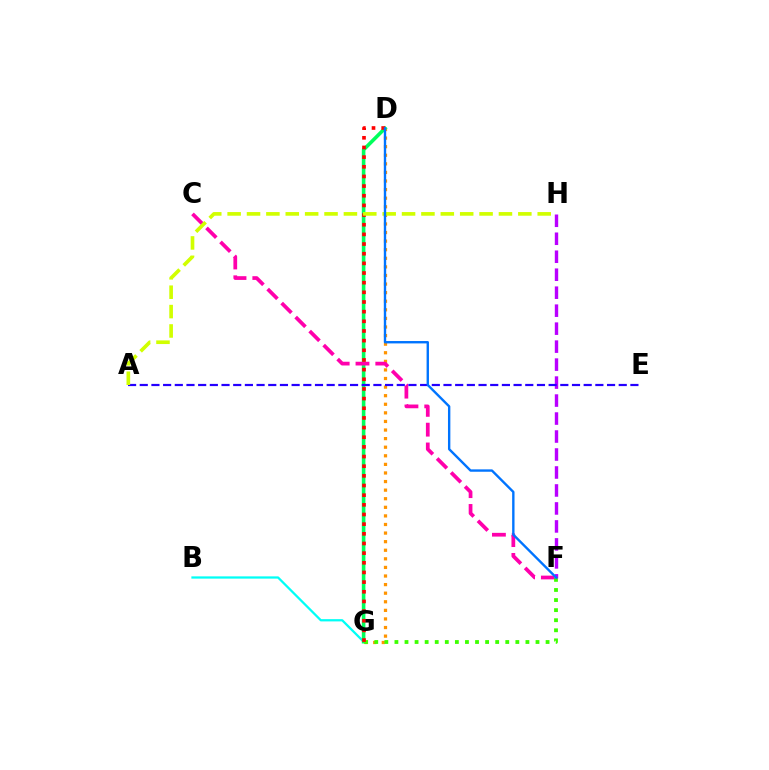{('D', 'G'): [{'color': '#ff9400', 'line_style': 'dotted', 'thickness': 2.33}, {'color': '#00ff5c', 'line_style': 'solid', 'thickness': 2.6}, {'color': '#ff0000', 'line_style': 'dotted', 'thickness': 2.62}], ('B', 'G'): [{'color': '#00fff6', 'line_style': 'solid', 'thickness': 1.63}], ('C', 'F'): [{'color': '#ff00ac', 'line_style': 'dashed', 'thickness': 2.69}], ('F', 'G'): [{'color': '#3dff00', 'line_style': 'dotted', 'thickness': 2.74}], ('F', 'H'): [{'color': '#b900ff', 'line_style': 'dashed', 'thickness': 2.44}], ('A', 'E'): [{'color': '#2500ff', 'line_style': 'dashed', 'thickness': 1.59}], ('A', 'H'): [{'color': '#d1ff00', 'line_style': 'dashed', 'thickness': 2.63}], ('D', 'F'): [{'color': '#0074ff', 'line_style': 'solid', 'thickness': 1.71}]}